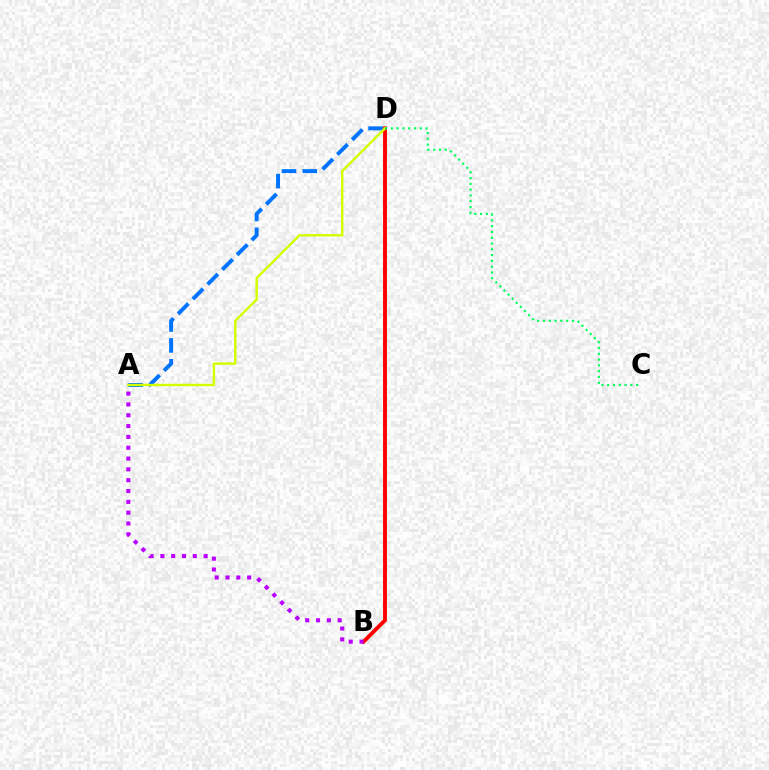{('B', 'D'): [{'color': '#ff0000', 'line_style': 'solid', 'thickness': 2.8}], ('A', 'D'): [{'color': '#0074ff', 'line_style': 'dashed', 'thickness': 2.83}, {'color': '#d1ff00', 'line_style': 'solid', 'thickness': 1.75}], ('C', 'D'): [{'color': '#00ff5c', 'line_style': 'dotted', 'thickness': 1.57}], ('A', 'B'): [{'color': '#b900ff', 'line_style': 'dotted', 'thickness': 2.94}]}